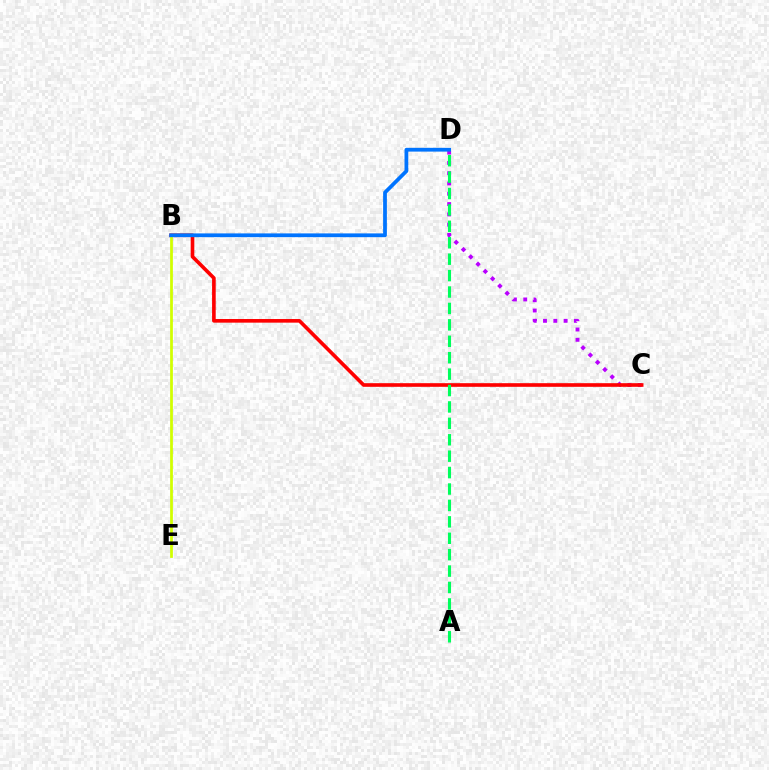{('C', 'D'): [{'color': '#b900ff', 'line_style': 'dotted', 'thickness': 2.8}], ('B', 'C'): [{'color': '#ff0000', 'line_style': 'solid', 'thickness': 2.61}], ('B', 'E'): [{'color': '#d1ff00', 'line_style': 'solid', 'thickness': 1.98}], ('A', 'D'): [{'color': '#00ff5c', 'line_style': 'dashed', 'thickness': 2.23}], ('B', 'D'): [{'color': '#0074ff', 'line_style': 'solid', 'thickness': 2.7}]}